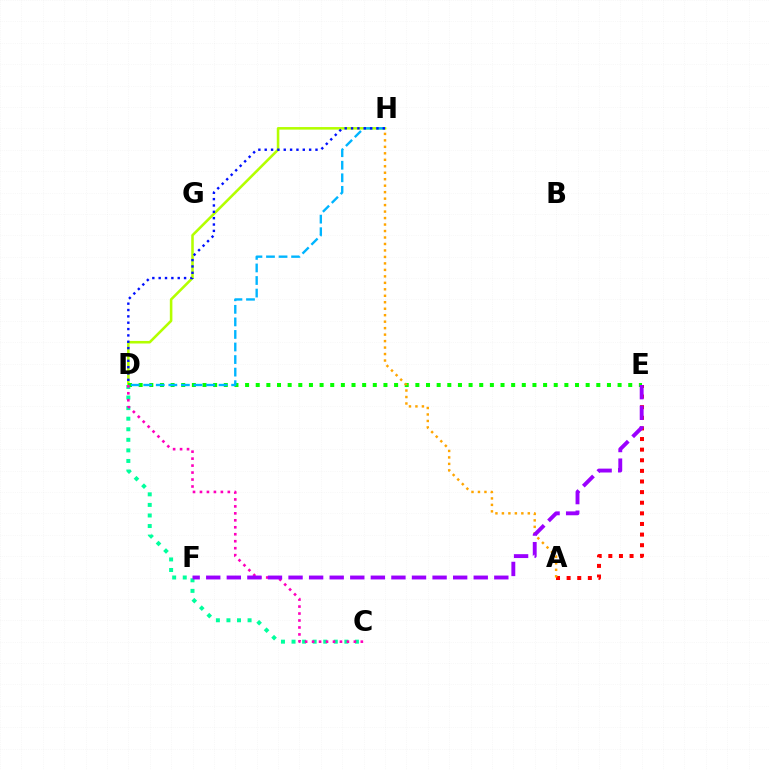{('D', 'H'): [{'color': '#b3ff00', 'line_style': 'solid', 'thickness': 1.85}, {'color': '#00b5ff', 'line_style': 'dashed', 'thickness': 1.71}, {'color': '#0010ff', 'line_style': 'dotted', 'thickness': 1.72}], ('A', 'E'): [{'color': '#ff0000', 'line_style': 'dotted', 'thickness': 2.88}], ('C', 'D'): [{'color': '#00ff9d', 'line_style': 'dotted', 'thickness': 2.87}, {'color': '#ff00bd', 'line_style': 'dotted', 'thickness': 1.89}], ('D', 'E'): [{'color': '#08ff00', 'line_style': 'dotted', 'thickness': 2.89}], ('A', 'H'): [{'color': '#ffa500', 'line_style': 'dotted', 'thickness': 1.76}], ('E', 'F'): [{'color': '#9b00ff', 'line_style': 'dashed', 'thickness': 2.8}]}